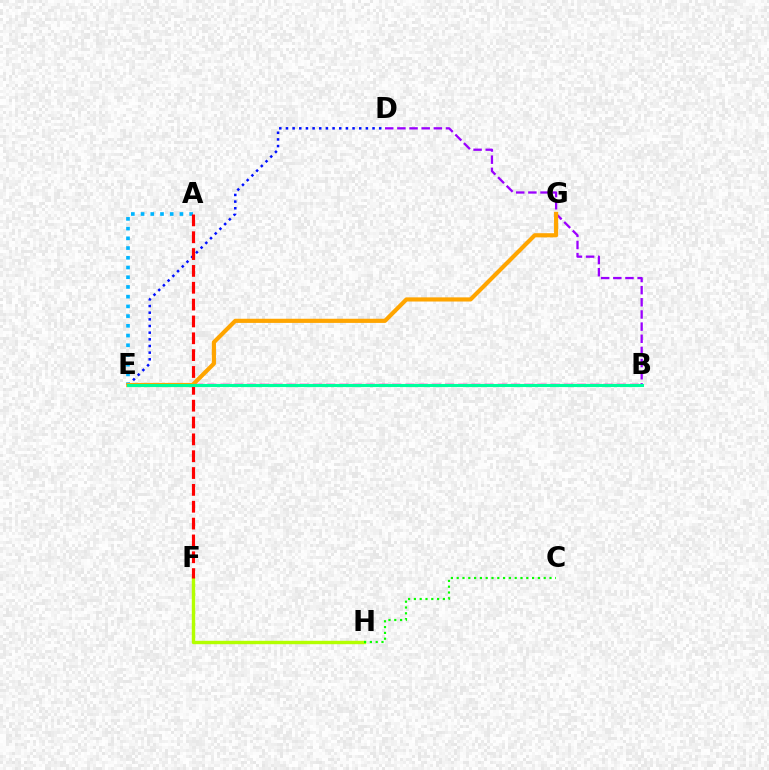{('B', 'D'): [{'color': '#9b00ff', 'line_style': 'dashed', 'thickness': 1.65}], ('F', 'H'): [{'color': '#b3ff00', 'line_style': 'solid', 'thickness': 2.46}], ('D', 'E'): [{'color': '#0010ff', 'line_style': 'dotted', 'thickness': 1.81}], ('B', 'E'): [{'color': '#ff00bd', 'line_style': 'dashed', 'thickness': 1.79}, {'color': '#00ff9d', 'line_style': 'solid', 'thickness': 2.22}], ('C', 'H'): [{'color': '#08ff00', 'line_style': 'dotted', 'thickness': 1.58}], ('A', 'E'): [{'color': '#00b5ff', 'line_style': 'dotted', 'thickness': 2.64}], ('A', 'F'): [{'color': '#ff0000', 'line_style': 'dashed', 'thickness': 2.29}], ('E', 'G'): [{'color': '#ffa500', 'line_style': 'solid', 'thickness': 2.99}]}